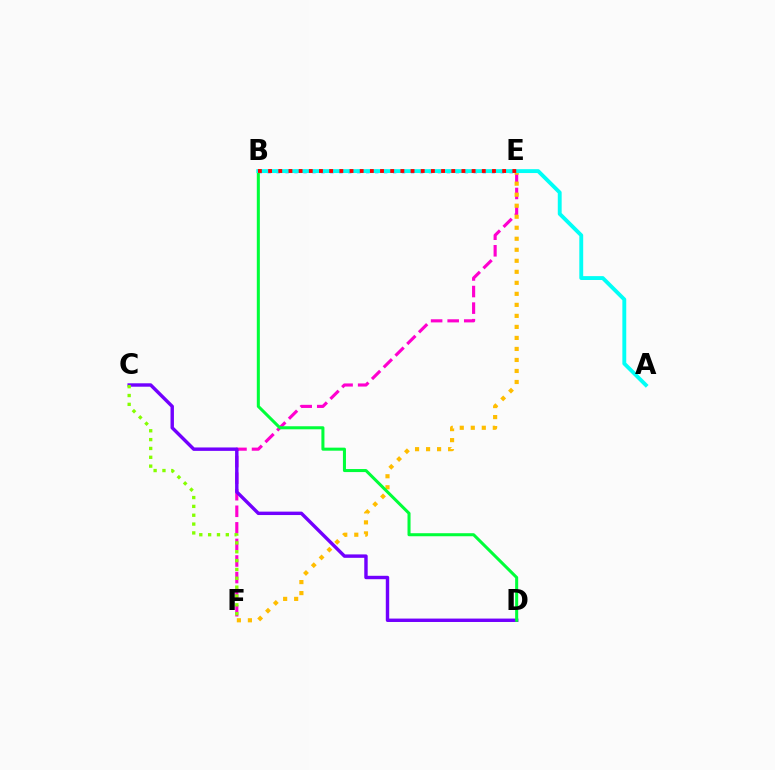{('B', 'E'): [{'color': '#004bff', 'line_style': 'dotted', 'thickness': 2.44}, {'color': '#ff0000', 'line_style': 'dotted', 'thickness': 2.76}], ('E', 'F'): [{'color': '#ff00cf', 'line_style': 'dashed', 'thickness': 2.25}, {'color': '#ffbd00', 'line_style': 'dotted', 'thickness': 2.99}], ('C', 'D'): [{'color': '#7200ff', 'line_style': 'solid', 'thickness': 2.46}], ('B', 'D'): [{'color': '#00ff39', 'line_style': 'solid', 'thickness': 2.19}], ('A', 'B'): [{'color': '#00fff6', 'line_style': 'solid', 'thickness': 2.79}], ('C', 'F'): [{'color': '#84ff00', 'line_style': 'dotted', 'thickness': 2.4}]}